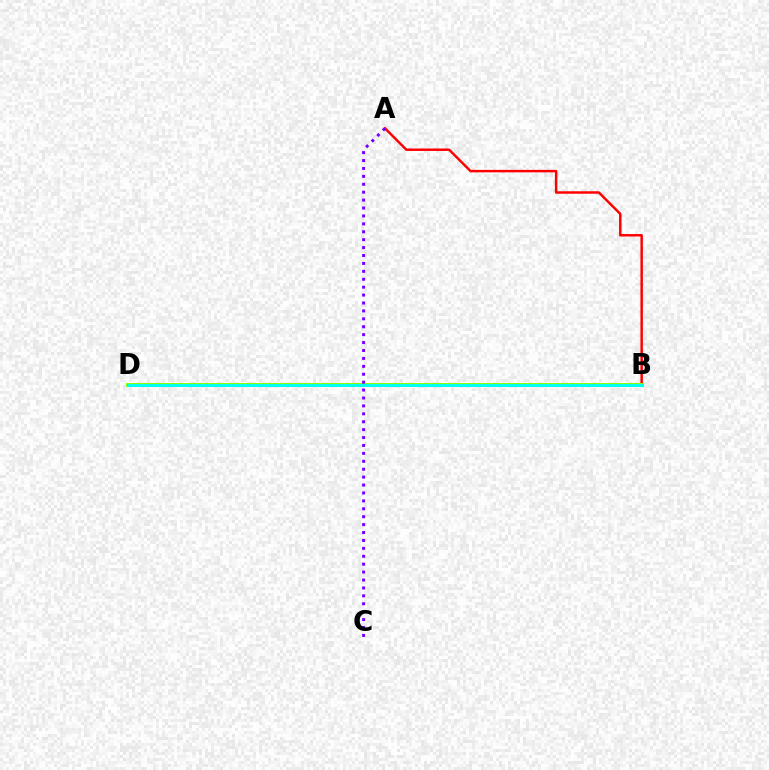{('A', 'B'): [{'color': '#ff0000', 'line_style': 'solid', 'thickness': 1.77}], ('B', 'D'): [{'color': '#84ff00', 'line_style': 'solid', 'thickness': 2.83}, {'color': '#00fff6', 'line_style': 'solid', 'thickness': 2.13}], ('A', 'C'): [{'color': '#7200ff', 'line_style': 'dotted', 'thickness': 2.15}]}